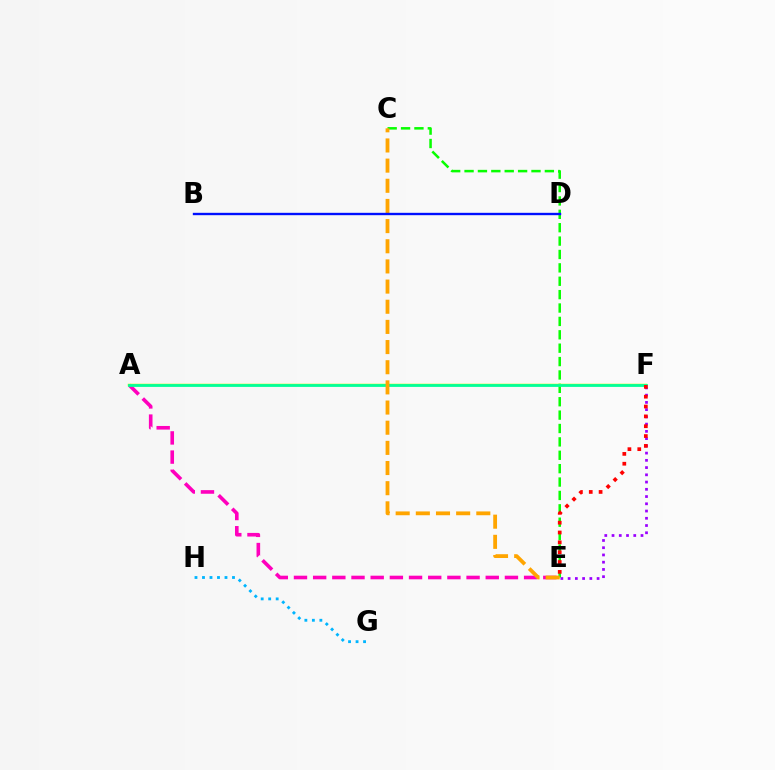{('E', 'F'): [{'color': '#9b00ff', 'line_style': 'dotted', 'thickness': 1.97}, {'color': '#ff0000', 'line_style': 'dotted', 'thickness': 2.67}], ('A', 'E'): [{'color': '#ff00bd', 'line_style': 'dashed', 'thickness': 2.61}], ('C', 'E'): [{'color': '#08ff00', 'line_style': 'dashed', 'thickness': 1.82}, {'color': '#ffa500', 'line_style': 'dashed', 'thickness': 2.74}], ('G', 'H'): [{'color': '#00b5ff', 'line_style': 'dotted', 'thickness': 2.04}], ('A', 'F'): [{'color': '#b3ff00', 'line_style': 'solid', 'thickness': 1.8}, {'color': '#00ff9d', 'line_style': 'solid', 'thickness': 2.0}], ('B', 'D'): [{'color': '#0010ff', 'line_style': 'solid', 'thickness': 1.71}]}